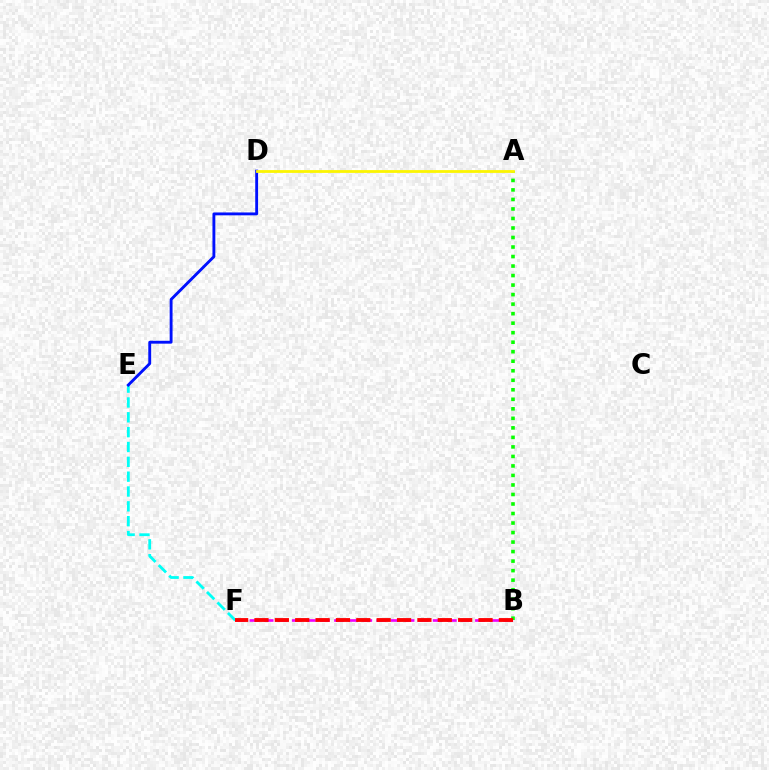{('B', 'F'): [{'color': '#ee00ff', 'line_style': 'dashed', 'thickness': 1.91}, {'color': '#ff0000', 'line_style': 'dashed', 'thickness': 2.77}], ('A', 'B'): [{'color': '#08ff00', 'line_style': 'dotted', 'thickness': 2.59}], ('E', 'F'): [{'color': '#00fff6', 'line_style': 'dashed', 'thickness': 2.02}], ('D', 'E'): [{'color': '#0010ff', 'line_style': 'solid', 'thickness': 2.07}], ('A', 'D'): [{'color': '#fcf500', 'line_style': 'solid', 'thickness': 2.01}]}